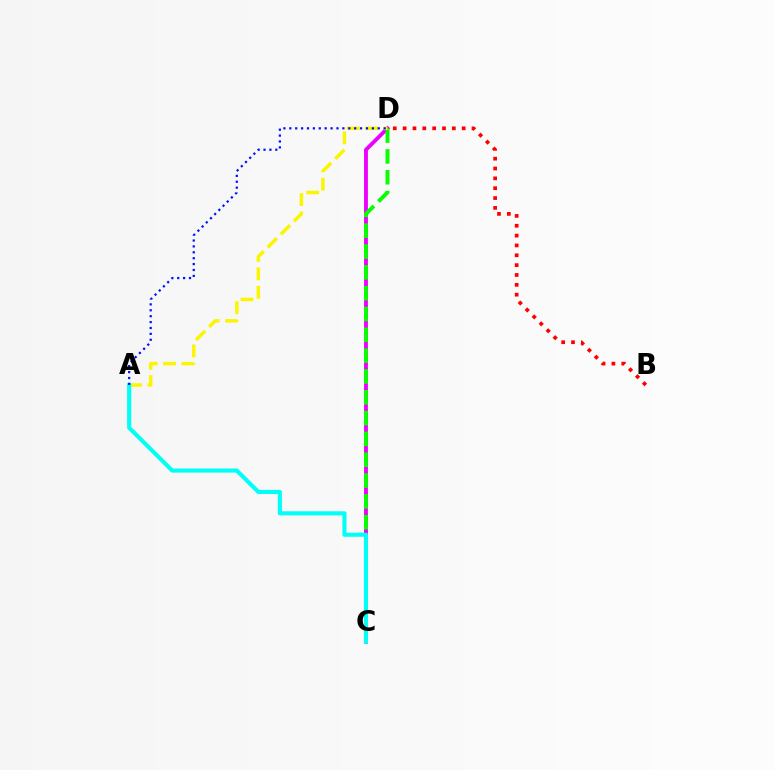{('C', 'D'): [{'color': '#ee00ff', 'line_style': 'solid', 'thickness': 2.79}, {'color': '#08ff00', 'line_style': 'dashed', 'thickness': 2.83}], ('A', 'D'): [{'color': '#fcf500', 'line_style': 'dashed', 'thickness': 2.51}, {'color': '#0010ff', 'line_style': 'dotted', 'thickness': 1.6}], ('B', 'D'): [{'color': '#ff0000', 'line_style': 'dotted', 'thickness': 2.67}], ('A', 'C'): [{'color': '#00fff6', 'line_style': 'solid', 'thickness': 2.97}]}